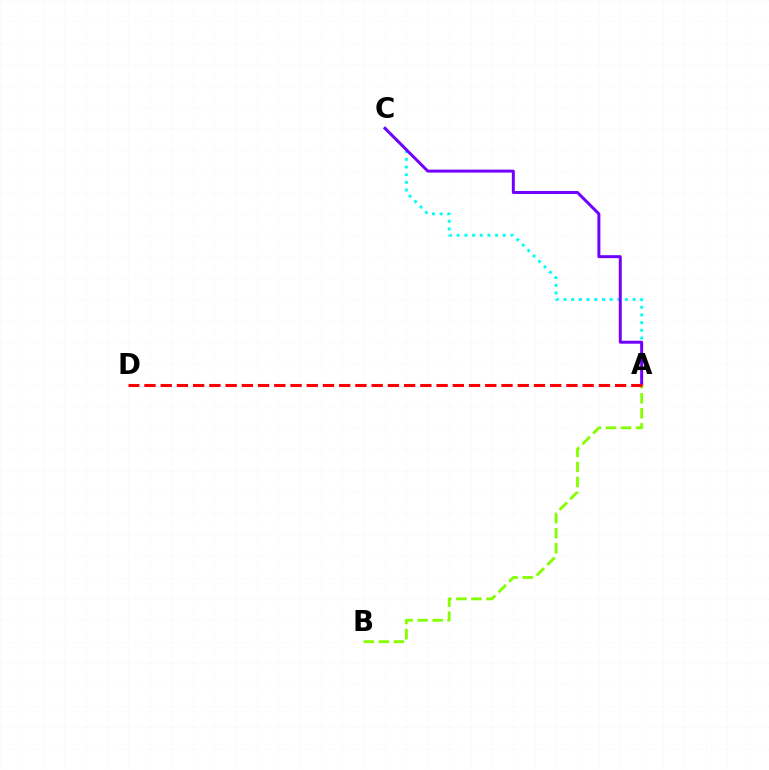{('A', 'C'): [{'color': '#00fff6', 'line_style': 'dotted', 'thickness': 2.09}, {'color': '#7200ff', 'line_style': 'solid', 'thickness': 2.14}], ('A', 'B'): [{'color': '#84ff00', 'line_style': 'dashed', 'thickness': 2.04}], ('A', 'D'): [{'color': '#ff0000', 'line_style': 'dashed', 'thickness': 2.2}]}